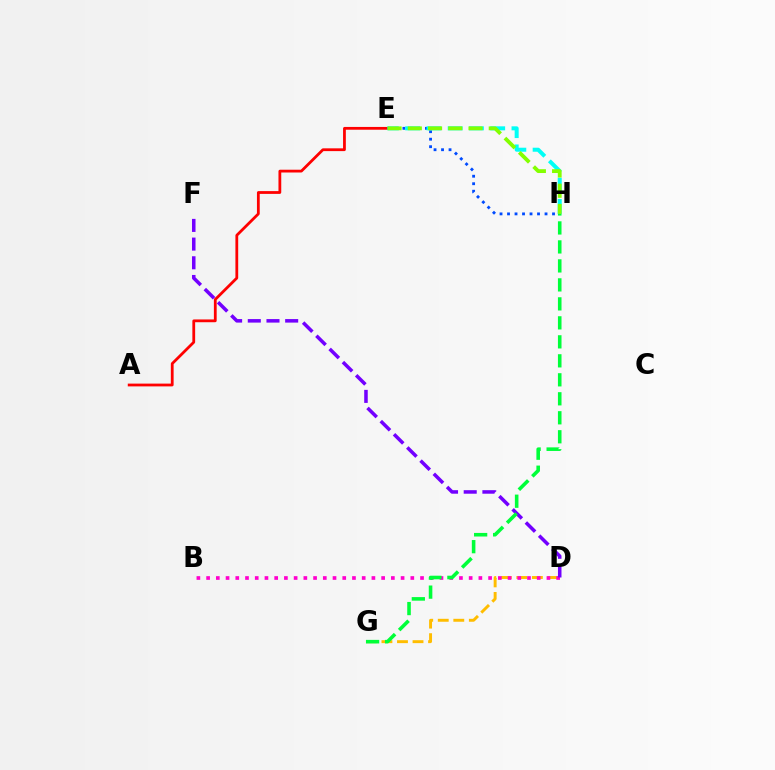{('A', 'E'): [{'color': '#ff0000', 'line_style': 'solid', 'thickness': 2.0}], ('E', 'H'): [{'color': '#004bff', 'line_style': 'dotted', 'thickness': 2.04}, {'color': '#00fff6', 'line_style': 'dashed', 'thickness': 2.89}, {'color': '#84ff00', 'line_style': 'dashed', 'thickness': 2.75}], ('D', 'G'): [{'color': '#ffbd00', 'line_style': 'dashed', 'thickness': 2.11}], ('B', 'D'): [{'color': '#ff00cf', 'line_style': 'dotted', 'thickness': 2.64}], ('D', 'F'): [{'color': '#7200ff', 'line_style': 'dashed', 'thickness': 2.54}], ('G', 'H'): [{'color': '#00ff39', 'line_style': 'dashed', 'thickness': 2.58}]}